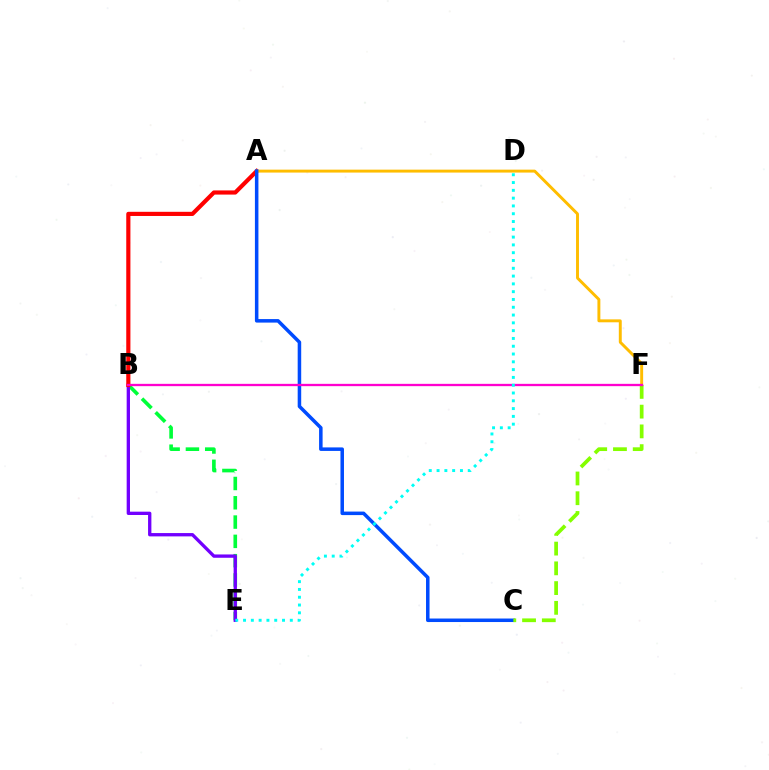{('B', 'E'): [{'color': '#00ff39', 'line_style': 'dashed', 'thickness': 2.62}, {'color': '#7200ff', 'line_style': 'solid', 'thickness': 2.39}], ('A', 'B'): [{'color': '#ff0000', 'line_style': 'solid', 'thickness': 3.0}], ('A', 'F'): [{'color': '#ffbd00', 'line_style': 'solid', 'thickness': 2.11}], ('A', 'C'): [{'color': '#004bff', 'line_style': 'solid', 'thickness': 2.53}], ('C', 'F'): [{'color': '#84ff00', 'line_style': 'dashed', 'thickness': 2.68}], ('B', 'F'): [{'color': '#ff00cf', 'line_style': 'solid', 'thickness': 1.66}], ('D', 'E'): [{'color': '#00fff6', 'line_style': 'dotted', 'thickness': 2.12}]}